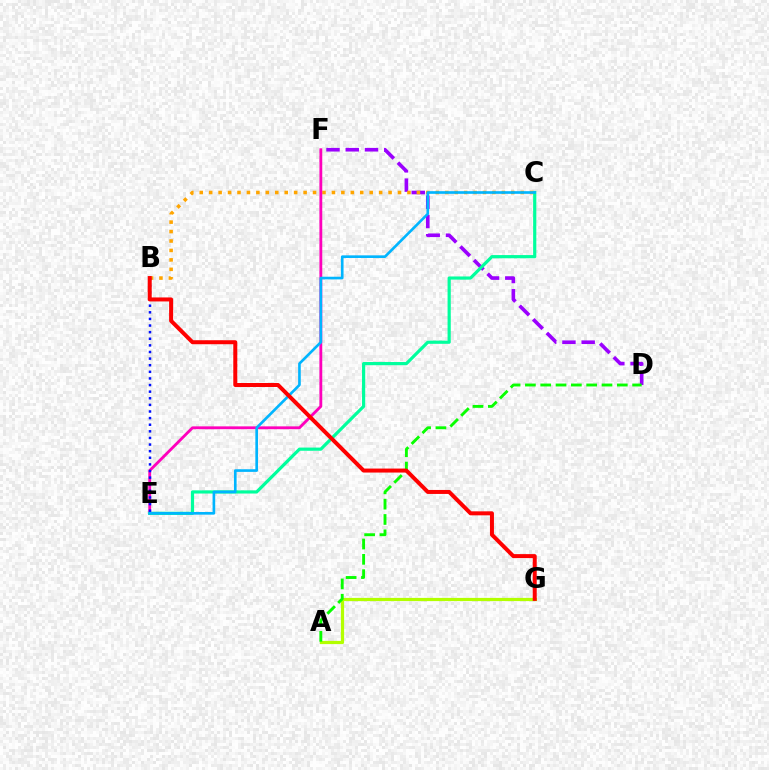{('D', 'F'): [{'color': '#9b00ff', 'line_style': 'dashed', 'thickness': 2.62}], ('B', 'C'): [{'color': '#ffa500', 'line_style': 'dotted', 'thickness': 2.57}], ('E', 'F'): [{'color': '#ff00bd', 'line_style': 'solid', 'thickness': 2.04}], ('C', 'E'): [{'color': '#00ff9d', 'line_style': 'solid', 'thickness': 2.29}, {'color': '#00b5ff', 'line_style': 'solid', 'thickness': 1.9}], ('A', 'G'): [{'color': '#b3ff00', 'line_style': 'solid', 'thickness': 2.31}], ('B', 'E'): [{'color': '#0010ff', 'line_style': 'dotted', 'thickness': 1.8}], ('A', 'D'): [{'color': '#08ff00', 'line_style': 'dashed', 'thickness': 2.08}], ('B', 'G'): [{'color': '#ff0000', 'line_style': 'solid', 'thickness': 2.87}]}